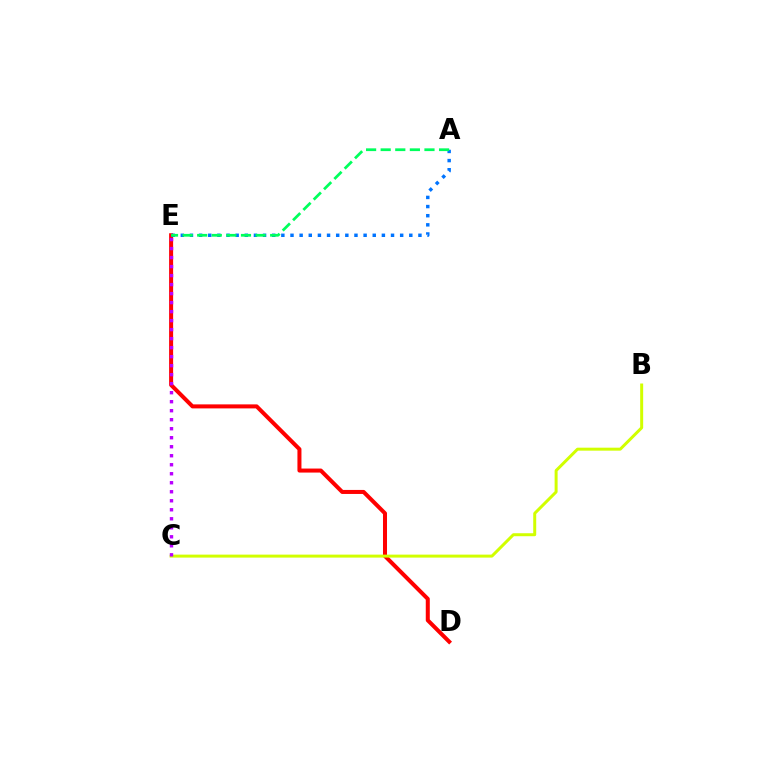{('D', 'E'): [{'color': '#ff0000', 'line_style': 'solid', 'thickness': 2.89}], ('B', 'C'): [{'color': '#d1ff00', 'line_style': 'solid', 'thickness': 2.15}], ('C', 'E'): [{'color': '#b900ff', 'line_style': 'dotted', 'thickness': 2.45}], ('A', 'E'): [{'color': '#0074ff', 'line_style': 'dotted', 'thickness': 2.48}, {'color': '#00ff5c', 'line_style': 'dashed', 'thickness': 1.98}]}